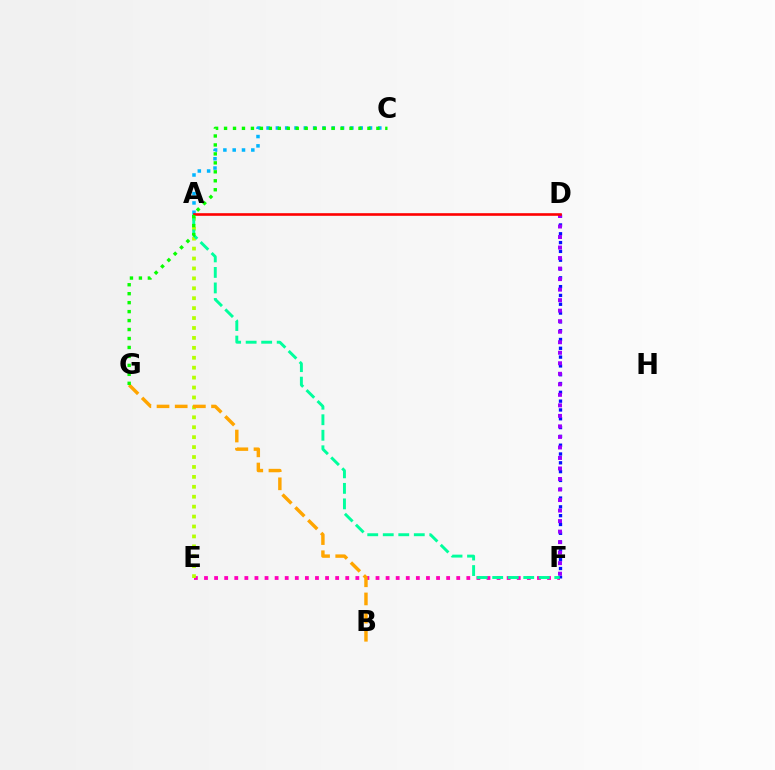{('E', 'F'): [{'color': '#ff00bd', 'line_style': 'dotted', 'thickness': 2.74}], ('A', 'E'): [{'color': '#b3ff00', 'line_style': 'dotted', 'thickness': 2.7}], ('A', 'C'): [{'color': '#00b5ff', 'line_style': 'dotted', 'thickness': 2.53}], ('D', 'F'): [{'color': '#0010ff', 'line_style': 'dotted', 'thickness': 2.39}, {'color': '#9b00ff', 'line_style': 'dotted', 'thickness': 2.86}], ('A', 'F'): [{'color': '#00ff9d', 'line_style': 'dashed', 'thickness': 2.11}], ('B', 'G'): [{'color': '#ffa500', 'line_style': 'dashed', 'thickness': 2.47}], ('A', 'D'): [{'color': '#ff0000', 'line_style': 'solid', 'thickness': 1.89}], ('C', 'G'): [{'color': '#08ff00', 'line_style': 'dotted', 'thickness': 2.43}]}